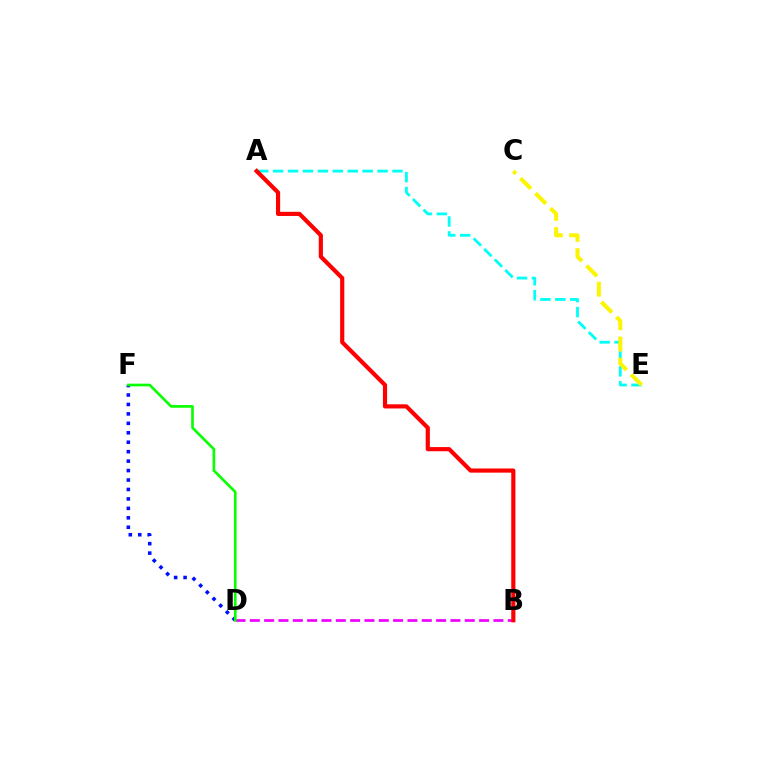{('D', 'F'): [{'color': '#0010ff', 'line_style': 'dotted', 'thickness': 2.57}, {'color': '#08ff00', 'line_style': 'solid', 'thickness': 1.91}], ('B', 'D'): [{'color': '#ee00ff', 'line_style': 'dashed', 'thickness': 1.95}], ('A', 'E'): [{'color': '#00fff6', 'line_style': 'dashed', 'thickness': 2.03}], ('C', 'E'): [{'color': '#fcf500', 'line_style': 'dashed', 'thickness': 2.88}], ('A', 'B'): [{'color': '#ff0000', 'line_style': 'solid', 'thickness': 3.0}]}